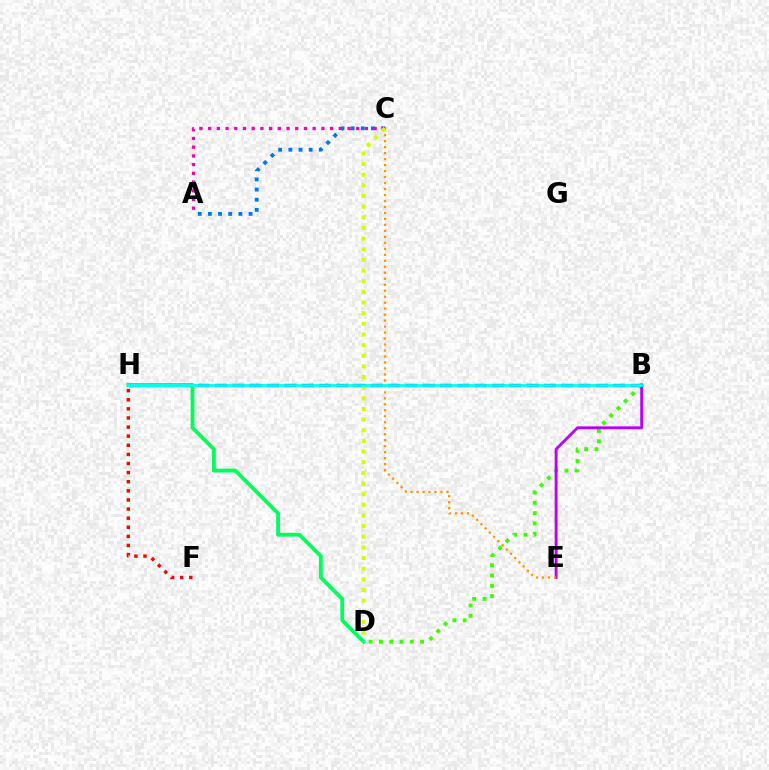{('B', 'H'): [{'color': '#2500ff', 'line_style': 'dashed', 'thickness': 2.35}, {'color': '#00fff6', 'line_style': 'solid', 'thickness': 1.99}], ('B', 'D'): [{'color': '#3dff00', 'line_style': 'dotted', 'thickness': 2.8}], ('B', 'E'): [{'color': '#b900ff', 'line_style': 'solid', 'thickness': 2.07}], ('A', 'C'): [{'color': '#0074ff', 'line_style': 'dotted', 'thickness': 2.76}, {'color': '#ff00ac', 'line_style': 'dotted', 'thickness': 2.37}], ('C', 'E'): [{'color': '#ff9400', 'line_style': 'dotted', 'thickness': 1.62}], ('D', 'H'): [{'color': '#00ff5c', 'line_style': 'solid', 'thickness': 2.75}], ('C', 'D'): [{'color': '#d1ff00', 'line_style': 'dotted', 'thickness': 2.89}], ('F', 'H'): [{'color': '#ff0000', 'line_style': 'dotted', 'thickness': 2.47}]}